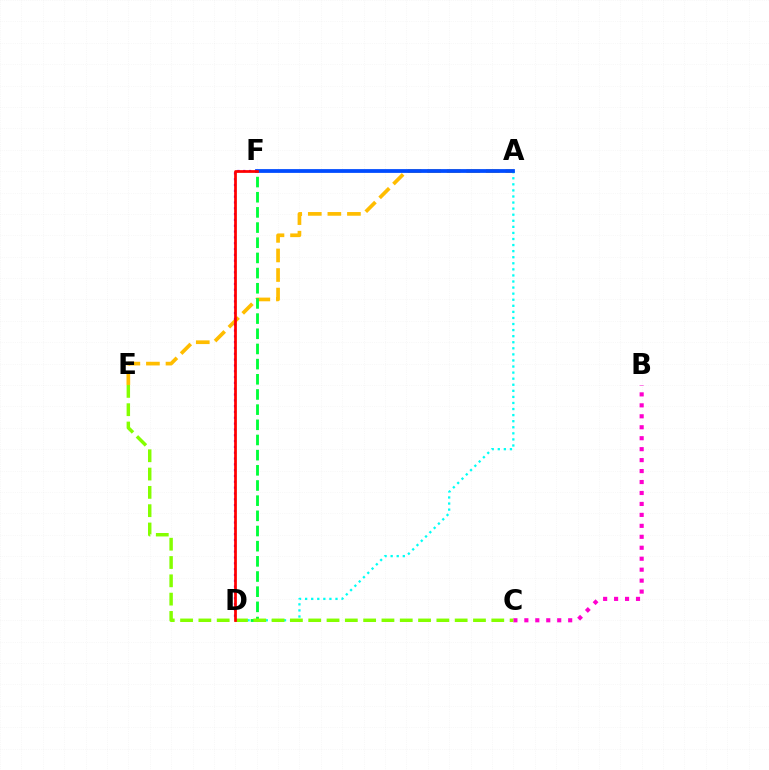{('A', 'E'): [{'color': '#ffbd00', 'line_style': 'dashed', 'thickness': 2.66}], ('A', 'D'): [{'color': '#00fff6', 'line_style': 'dotted', 'thickness': 1.65}], ('A', 'F'): [{'color': '#004bff', 'line_style': 'solid', 'thickness': 2.71}], ('D', 'F'): [{'color': '#00ff39', 'line_style': 'dashed', 'thickness': 2.06}, {'color': '#7200ff', 'line_style': 'dotted', 'thickness': 1.58}, {'color': '#ff0000', 'line_style': 'solid', 'thickness': 1.97}], ('B', 'C'): [{'color': '#ff00cf', 'line_style': 'dotted', 'thickness': 2.98}], ('C', 'E'): [{'color': '#84ff00', 'line_style': 'dashed', 'thickness': 2.49}]}